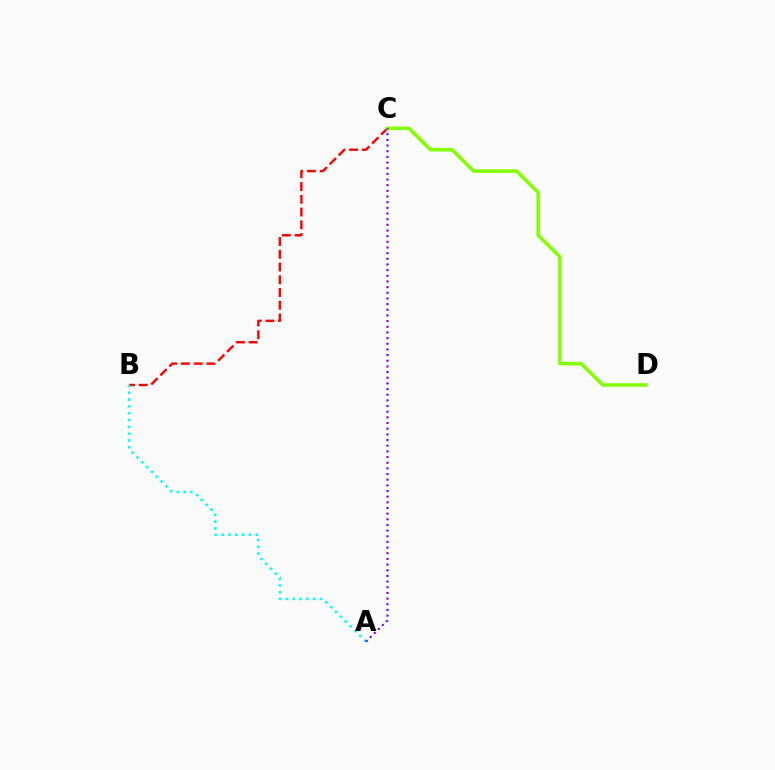{('B', 'C'): [{'color': '#ff0000', 'line_style': 'dashed', 'thickness': 1.73}], ('A', 'B'): [{'color': '#00fff6', 'line_style': 'dotted', 'thickness': 1.85}], ('C', 'D'): [{'color': '#84ff00', 'line_style': 'solid', 'thickness': 2.55}], ('A', 'C'): [{'color': '#7200ff', 'line_style': 'dotted', 'thickness': 1.54}]}